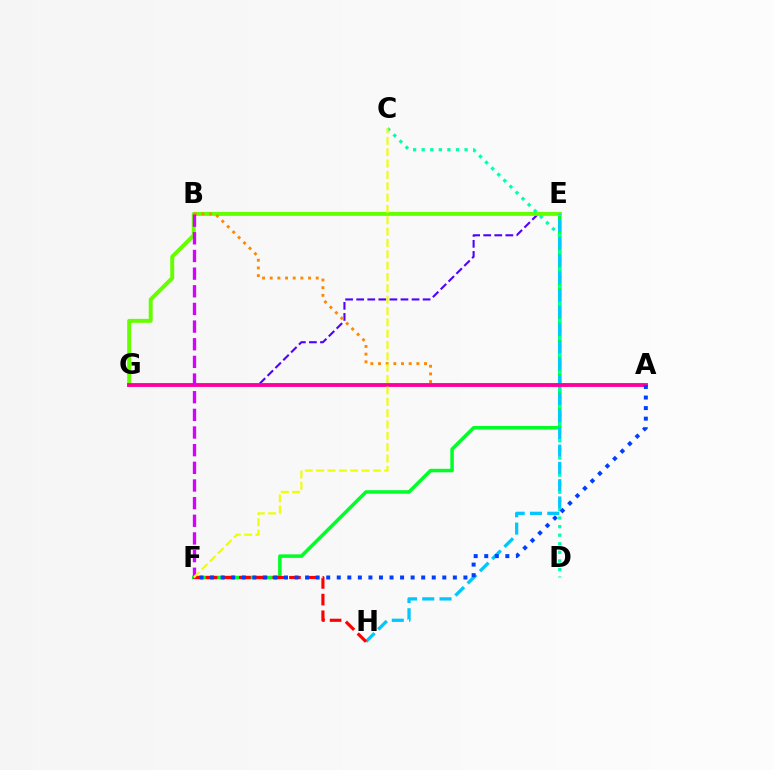{('E', 'G'): [{'color': '#4f00ff', 'line_style': 'dashed', 'thickness': 1.5}, {'color': '#66ff00', 'line_style': 'solid', 'thickness': 2.84}], ('E', 'F'): [{'color': '#00ff27', 'line_style': 'solid', 'thickness': 2.52}], ('C', 'D'): [{'color': '#00ffaf', 'line_style': 'dotted', 'thickness': 2.33}], ('E', 'H'): [{'color': '#00c7ff', 'line_style': 'dashed', 'thickness': 2.35}], ('A', 'B'): [{'color': '#ff8800', 'line_style': 'dotted', 'thickness': 2.08}], ('F', 'H'): [{'color': '#ff0000', 'line_style': 'dashed', 'thickness': 2.27}], ('A', 'G'): [{'color': '#ff00a0', 'line_style': 'solid', 'thickness': 2.77}], ('B', 'F'): [{'color': '#d600ff', 'line_style': 'dashed', 'thickness': 2.4}], ('A', 'F'): [{'color': '#003fff', 'line_style': 'dotted', 'thickness': 2.87}], ('C', 'F'): [{'color': '#eeff00', 'line_style': 'dashed', 'thickness': 1.54}]}